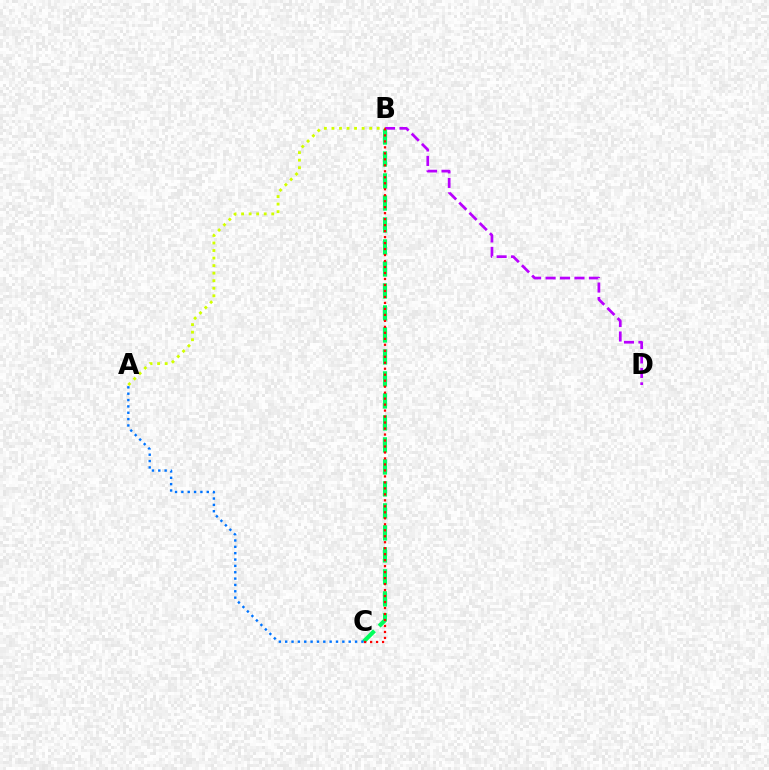{('A', 'B'): [{'color': '#d1ff00', 'line_style': 'dotted', 'thickness': 2.05}], ('B', 'D'): [{'color': '#b900ff', 'line_style': 'dashed', 'thickness': 1.96}], ('B', 'C'): [{'color': '#00ff5c', 'line_style': 'dashed', 'thickness': 2.99}, {'color': '#ff0000', 'line_style': 'dotted', 'thickness': 1.63}], ('A', 'C'): [{'color': '#0074ff', 'line_style': 'dotted', 'thickness': 1.73}]}